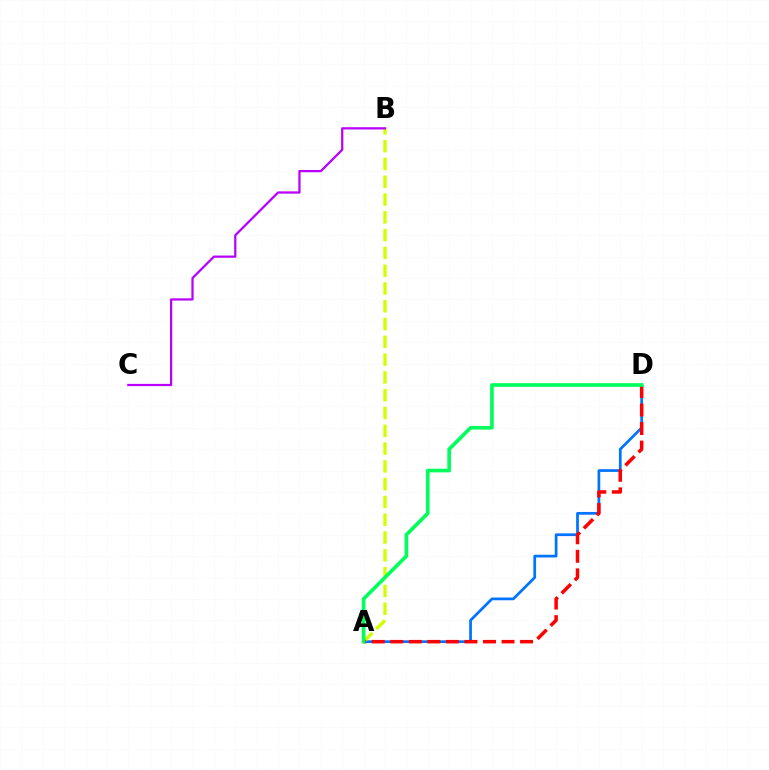{('A', 'D'): [{'color': '#0074ff', 'line_style': 'solid', 'thickness': 1.97}, {'color': '#ff0000', 'line_style': 'dashed', 'thickness': 2.52}, {'color': '#00ff5c', 'line_style': 'solid', 'thickness': 2.63}], ('A', 'B'): [{'color': '#d1ff00', 'line_style': 'dashed', 'thickness': 2.42}], ('B', 'C'): [{'color': '#b900ff', 'line_style': 'solid', 'thickness': 1.62}]}